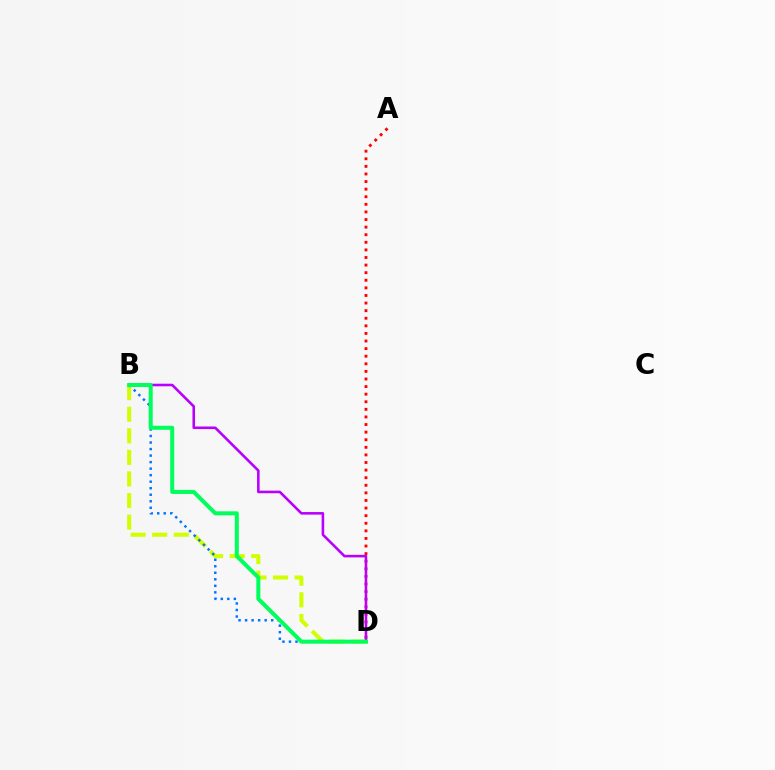{('B', 'D'): [{'color': '#d1ff00', 'line_style': 'dashed', 'thickness': 2.93}, {'color': '#0074ff', 'line_style': 'dotted', 'thickness': 1.77}, {'color': '#b900ff', 'line_style': 'solid', 'thickness': 1.86}, {'color': '#00ff5c', 'line_style': 'solid', 'thickness': 2.89}], ('A', 'D'): [{'color': '#ff0000', 'line_style': 'dotted', 'thickness': 2.06}]}